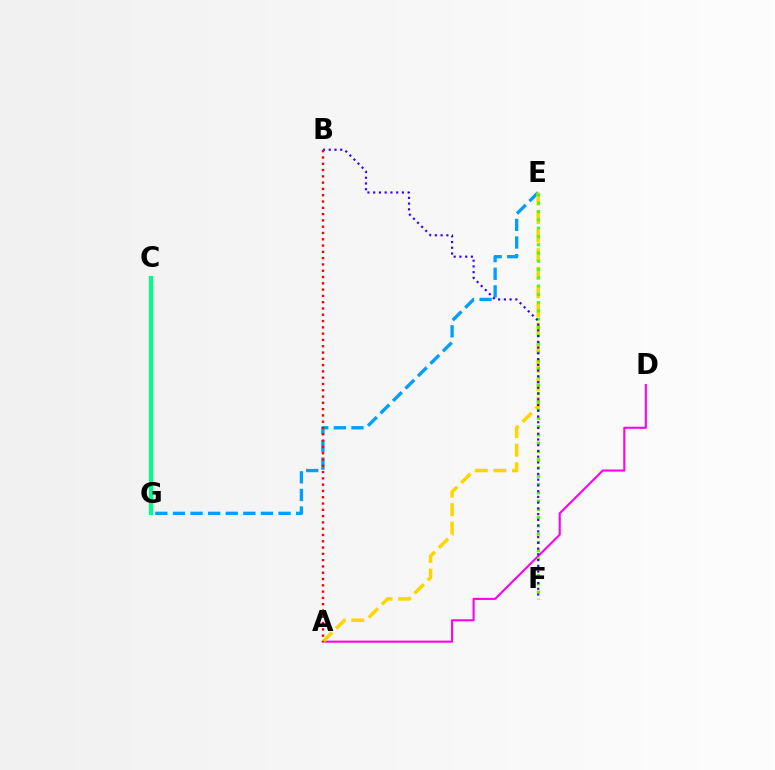{('A', 'D'): [{'color': '#ff00ed', 'line_style': 'solid', 'thickness': 1.51}], ('E', 'G'): [{'color': '#009eff', 'line_style': 'dashed', 'thickness': 2.39}], ('C', 'G'): [{'color': '#00ff86', 'line_style': 'solid', 'thickness': 3.0}], ('A', 'E'): [{'color': '#ffd500', 'line_style': 'dashed', 'thickness': 2.52}], ('E', 'F'): [{'color': '#4fff00', 'line_style': 'dotted', 'thickness': 2.25}], ('B', 'F'): [{'color': '#3700ff', 'line_style': 'dotted', 'thickness': 1.56}], ('A', 'B'): [{'color': '#ff0000', 'line_style': 'dotted', 'thickness': 1.71}]}